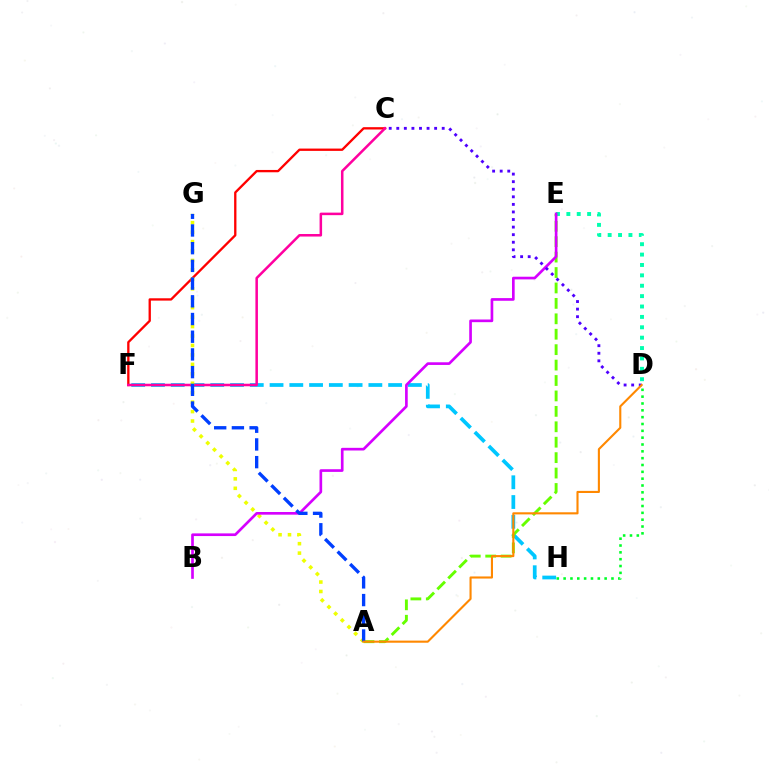{('C', 'F'): [{'color': '#ff0000', 'line_style': 'solid', 'thickness': 1.67}, {'color': '#ff00a0', 'line_style': 'solid', 'thickness': 1.82}], ('F', 'H'): [{'color': '#00c7ff', 'line_style': 'dashed', 'thickness': 2.68}], ('A', 'G'): [{'color': '#eeff00', 'line_style': 'dotted', 'thickness': 2.57}, {'color': '#003fff', 'line_style': 'dashed', 'thickness': 2.41}], ('A', 'E'): [{'color': '#66ff00', 'line_style': 'dashed', 'thickness': 2.1}], ('D', 'E'): [{'color': '#00ffaf', 'line_style': 'dotted', 'thickness': 2.82}], ('D', 'H'): [{'color': '#00ff27', 'line_style': 'dotted', 'thickness': 1.86}], ('B', 'E'): [{'color': '#d600ff', 'line_style': 'solid', 'thickness': 1.92}], ('C', 'D'): [{'color': '#4f00ff', 'line_style': 'dotted', 'thickness': 2.06}], ('A', 'D'): [{'color': '#ff8800', 'line_style': 'solid', 'thickness': 1.52}]}